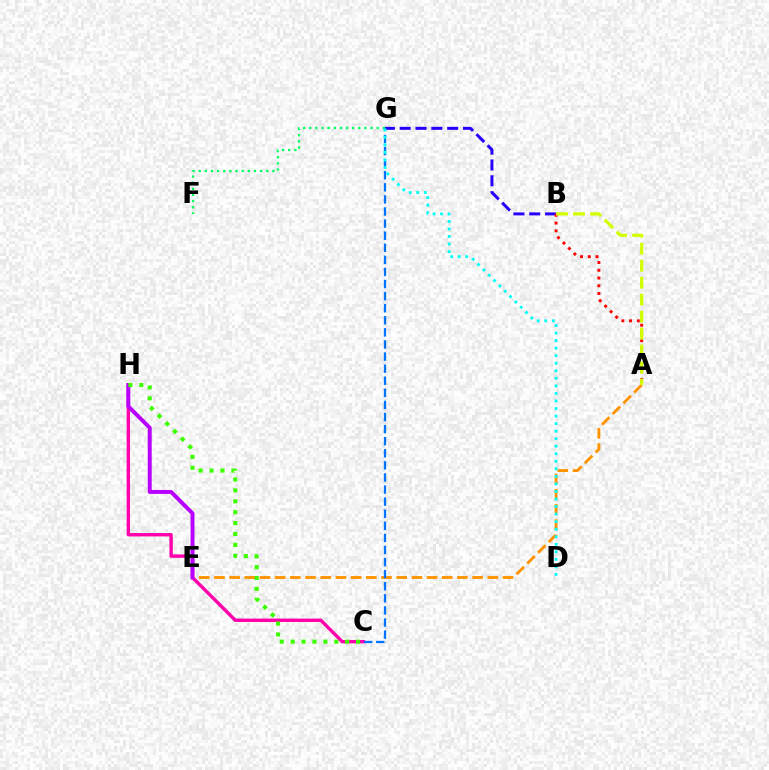{('C', 'H'): [{'color': '#ff00ac', 'line_style': 'solid', 'thickness': 2.43}, {'color': '#3dff00', 'line_style': 'dotted', 'thickness': 2.96}], ('A', 'E'): [{'color': '#ff9400', 'line_style': 'dashed', 'thickness': 2.06}], ('E', 'H'): [{'color': '#b900ff', 'line_style': 'solid', 'thickness': 2.84}], ('F', 'G'): [{'color': '#00ff5c', 'line_style': 'dotted', 'thickness': 1.67}], ('C', 'G'): [{'color': '#0074ff', 'line_style': 'dashed', 'thickness': 1.64}], ('B', 'G'): [{'color': '#2500ff', 'line_style': 'dashed', 'thickness': 2.15}], ('A', 'B'): [{'color': '#ff0000', 'line_style': 'dotted', 'thickness': 2.1}, {'color': '#d1ff00', 'line_style': 'dashed', 'thickness': 2.31}], ('D', 'G'): [{'color': '#00fff6', 'line_style': 'dotted', 'thickness': 2.05}]}